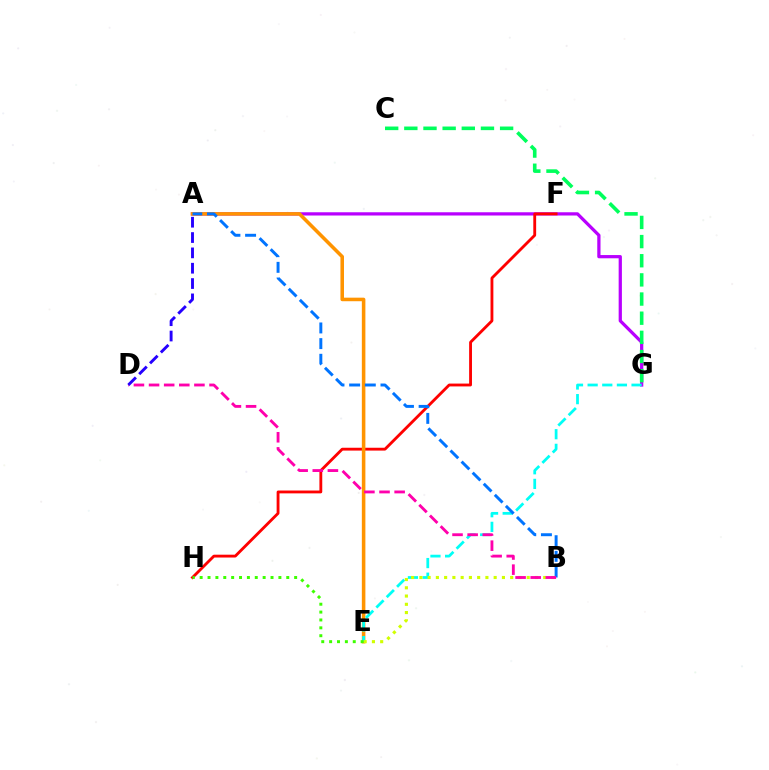{('A', 'G'): [{'color': '#b900ff', 'line_style': 'solid', 'thickness': 2.33}], ('F', 'H'): [{'color': '#ff0000', 'line_style': 'solid', 'thickness': 2.05}], ('A', 'E'): [{'color': '#ff9400', 'line_style': 'solid', 'thickness': 2.56}], ('C', 'G'): [{'color': '#00ff5c', 'line_style': 'dashed', 'thickness': 2.6}], ('E', 'G'): [{'color': '#00fff6', 'line_style': 'dashed', 'thickness': 1.99}], ('B', 'E'): [{'color': '#d1ff00', 'line_style': 'dotted', 'thickness': 2.24}], ('A', 'B'): [{'color': '#0074ff', 'line_style': 'dashed', 'thickness': 2.13}], ('E', 'H'): [{'color': '#3dff00', 'line_style': 'dotted', 'thickness': 2.14}], ('B', 'D'): [{'color': '#ff00ac', 'line_style': 'dashed', 'thickness': 2.05}], ('A', 'D'): [{'color': '#2500ff', 'line_style': 'dashed', 'thickness': 2.08}]}